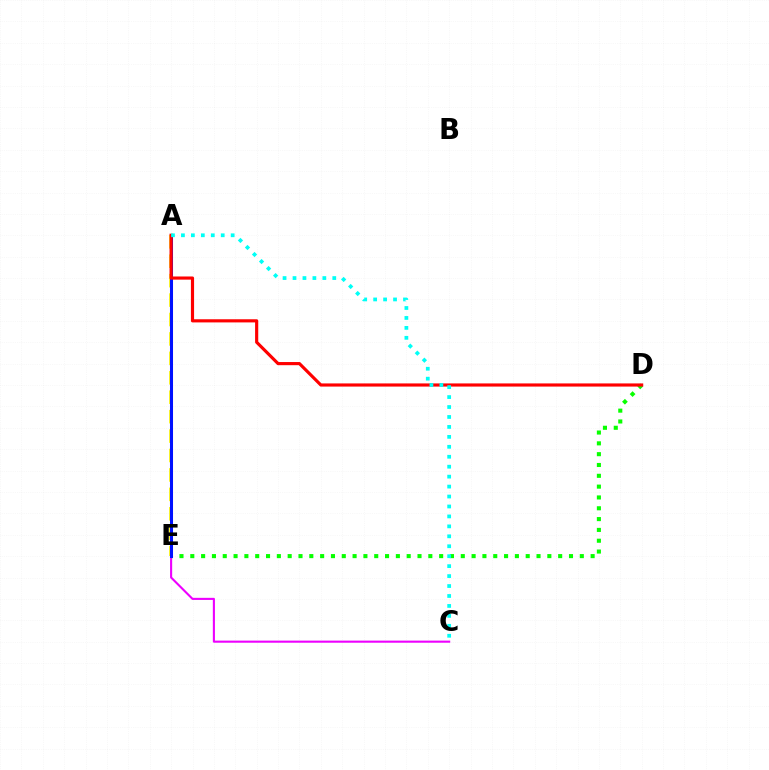{('C', 'E'): [{'color': '#ee00ff', 'line_style': 'solid', 'thickness': 1.52}], ('D', 'E'): [{'color': '#08ff00', 'line_style': 'dotted', 'thickness': 2.94}], ('A', 'E'): [{'color': '#fcf500', 'line_style': 'dashed', 'thickness': 2.64}, {'color': '#0010ff', 'line_style': 'solid', 'thickness': 2.19}], ('A', 'D'): [{'color': '#ff0000', 'line_style': 'solid', 'thickness': 2.27}], ('A', 'C'): [{'color': '#00fff6', 'line_style': 'dotted', 'thickness': 2.7}]}